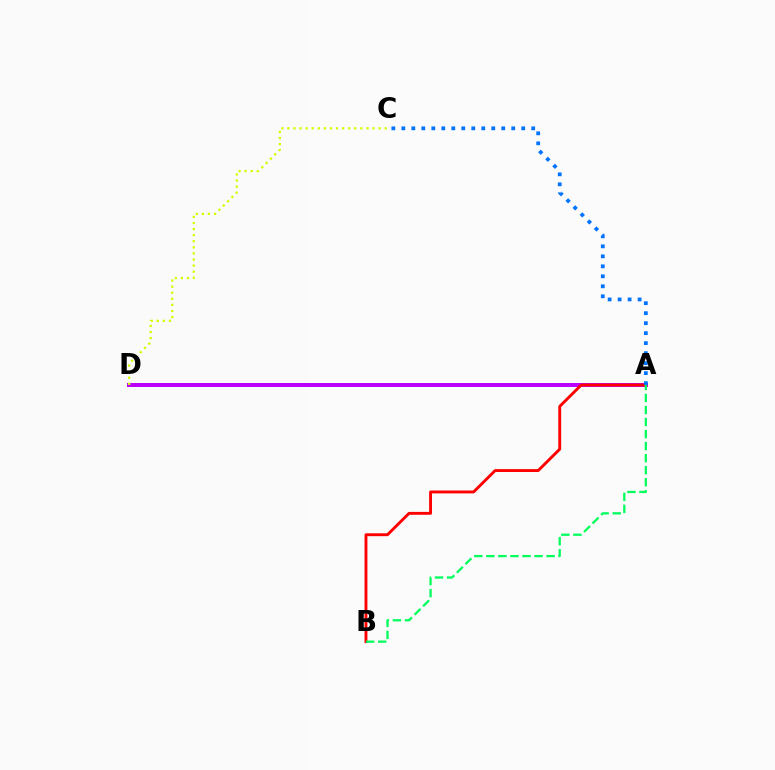{('A', 'D'): [{'color': '#b900ff', 'line_style': 'solid', 'thickness': 2.86}], ('A', 'B'): [{'color': '#ff0000', 'line_style': 'solid', 'thickness': 2.07}, {'color': '#00ff5c', 'line_style': 'dashed', 'thickness': 1.64}], ('A', 'C'): [{'color': '#0074ff', 'line_style': 'dotted', 'thickness': 2.71}], ('C', 'D'): [{'color': '#d1ff00', 'line_style': 'dotted', 'thickness': 1.65}]}